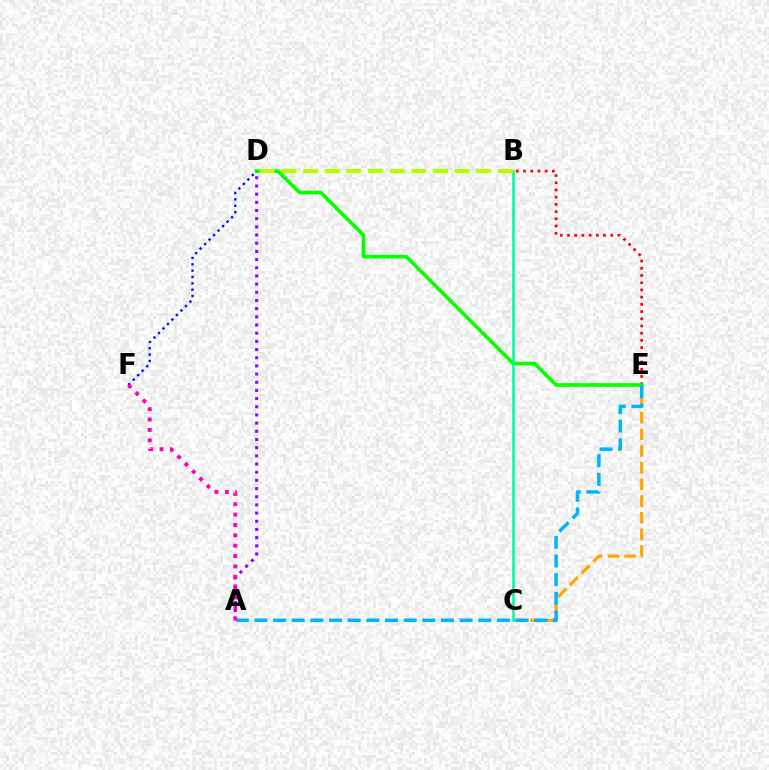{('B', 'E'): [{'color': '#ff0000', 'line_style': 'dotted', 'thickness': 1.96}], ('A', 'D'): [{'color': '#9b00ff', 'line_style': 'dotted', 'thickness': 2.22}], ('D', 'E'): [{'color': '#08ff00', 'line_style': 'solid', 'thickness': 2.64}], ('C', 'E'): [{'color': '#ffa500', 'line_style': 'dashed', 'thickness': 2.26}], ('D', 'F'): [{'color': '#0010ff', 'line_style': 'dotted', 'thickness': 1.73}], ('A', 'E'): [{'color': '#00b5ff', 'line_style': 'dashed', 'thickness': 2.53}], ('B', 'C'): [{'color': '#00ff9d', 'line_style': 'solid', 'thickness': 1.87}], ('A', 'F'): [{'color': '#ff00bd', 'line_style': 'dotted', 'thickness': 2.82}], ('B', 'D'): [{'color': '#b3ff00', 'line_style': 'dashed', 'thickness': 2.94}]}